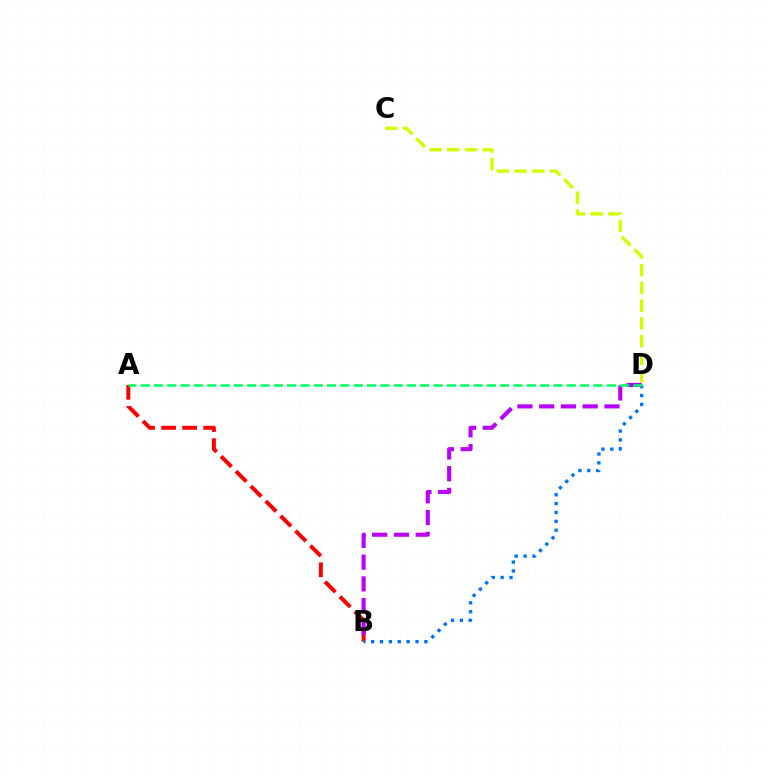{('A', 'B'): [{'color': '#ff0000', 'line_style': 'dashed', 'thickness': 2.86}], ('B', 'D'): [{'color': '#0074ff', 'line_style': 'dotted', 'thickness': 2.41}, {'color': '#b900ff', 'line_style': 'dashed', 'thickness': 2.96}], ('C', 'D'): [{'color': '#d1ff00', 'line_style': 'dashed', 'thickness': 2.41}], ('A', 'D'): [{'color': '#00ff5c', 'line_style': 'dashed', 'thickness': 1.81}]}